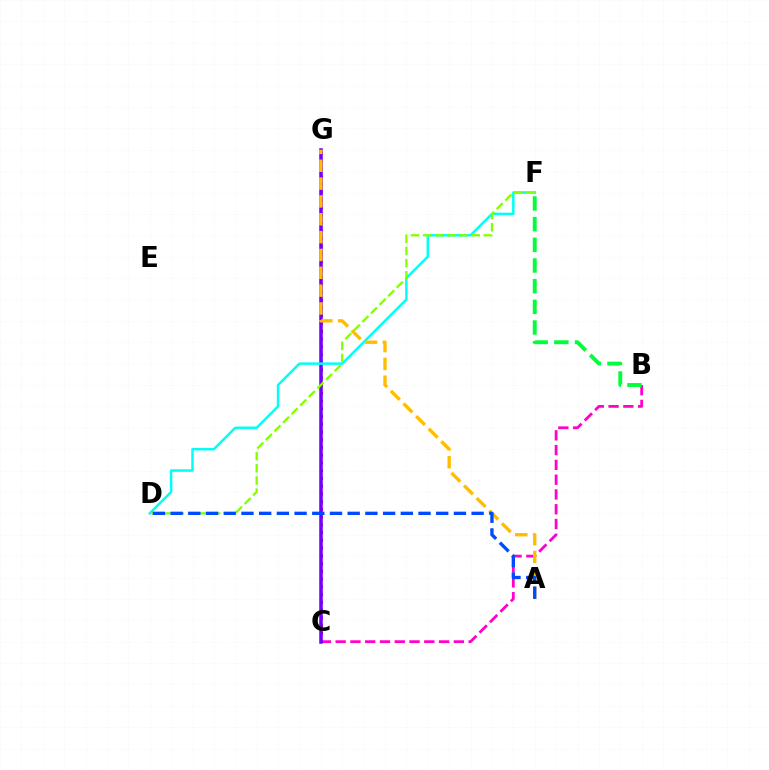{('C', 'G'): [{'color': '#ff0000', 'line_style': 'dotted', 'thickness': 2.1}, {'color': '#7200ff', 'line_style': 'solid', 'thickness': 2.55}], ('B', 'C'): [{'color': '#ff00cf', 'line_style': 'dashed', 'thickness': 2.01}], ('D', 'F'): [{'color': '#00fff6', 'line_style': 'solid', 'thickness': 1.79}, {'color': '#84ff00', 'line_style': 'dashed', 'thickness': 1.65}], ('B', 'F'): [{'color': '#00ff39', 'line_style': 'dashed', 'thickness': 2.81}], ('A', 'G'): [{'color': '#ffbd00', 'line_style': 'dashed', 'thickness': 2.42}], ('A', 'D'): [{'color': '#004bff', 'line_style': 'dashed', 'thickness': 2.41}]}